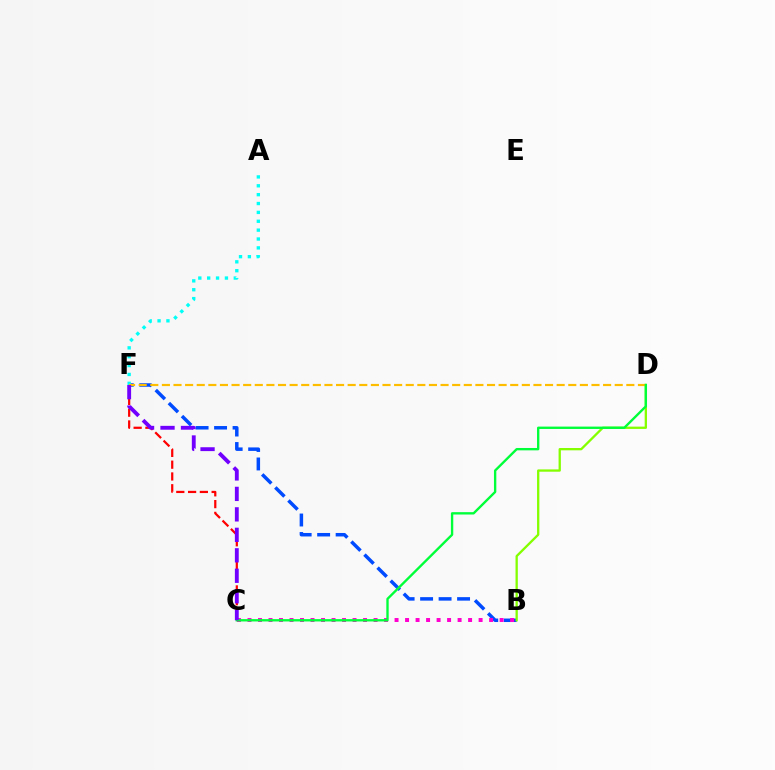{('B', 'F'): [{'color': '#004bff', 'line_style': 'dashed', 'thickness': 2.51}], ('B', 'C'): [{'color': '#ff00cf', 'line_style': 'dotted', 'thickness': 2.85}], ('C', 'F'): [{'color': '#ff0000', 'line_style': 'dashed', 'thickness': 1.6}, {'color': '#7200ff', 'line_style': 'dashed', 'thickness': 2.78}], ('B', 'D'): [{'color': '#84ff00', 'line_style': 'solid', 'thickness': 1.66}], ('A', 'F'): [{'color': '#00fff6', 'line_style': 'dotted', 'thickness': 2.41}], ('D', 'F'): [{'color': '#ffbd00', 'line_style': 'dashed', 'thickness': 1.58}], ('C', 'D'): [{'color': '#00ff39', 'line_style': 'solid', 'thickness': 1.7}]}